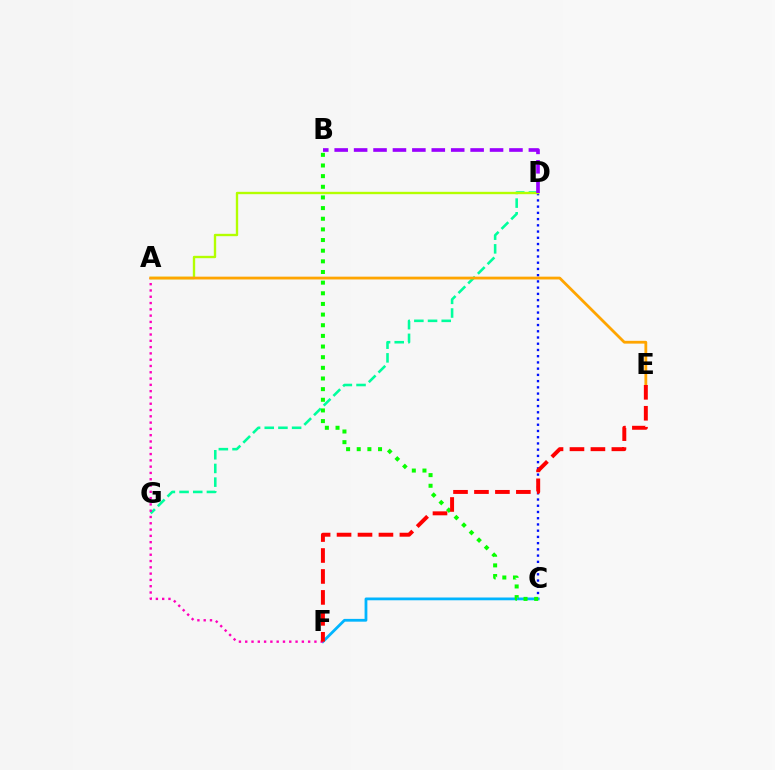{('C', 'D'): [{'color': '#0010ff', 'line_style': 'dotted', 'thickness': 1.69}], ('C', 'F'): [{'color': '#00b5ff', 'line_style': 'solid', 'thickness': 2.0}], ('D', 'G'): [{'color': '#00ff9d', 'line_style': 'dashed', 'thickness': 1.86}], ('A', 'D'): [{'color': '#b3ff00', 'line_style': 'solid', 'thickness': 1.7}], ('B', 'D'): [{'color': '#9b00ff', 'line_style': 'dashed', 'thickness': 2.64}], ('B', 'C'): [{'color': '#08ff00', 'line_style': 'dotted', 'thickness': 2.89}], ('A', 'F'): [{'color': '#ff00bd', 'line_style': 'dotted', 'thickness': 1.71}], ('A', 'E'): [{'color': '#ffa500', 'line_style': 'solid', 'thickness': 2.01}], ('E', 'F'): [{'color': '#ff0000', 'line_style': 'dashed', 'thickness': 2.85}]}